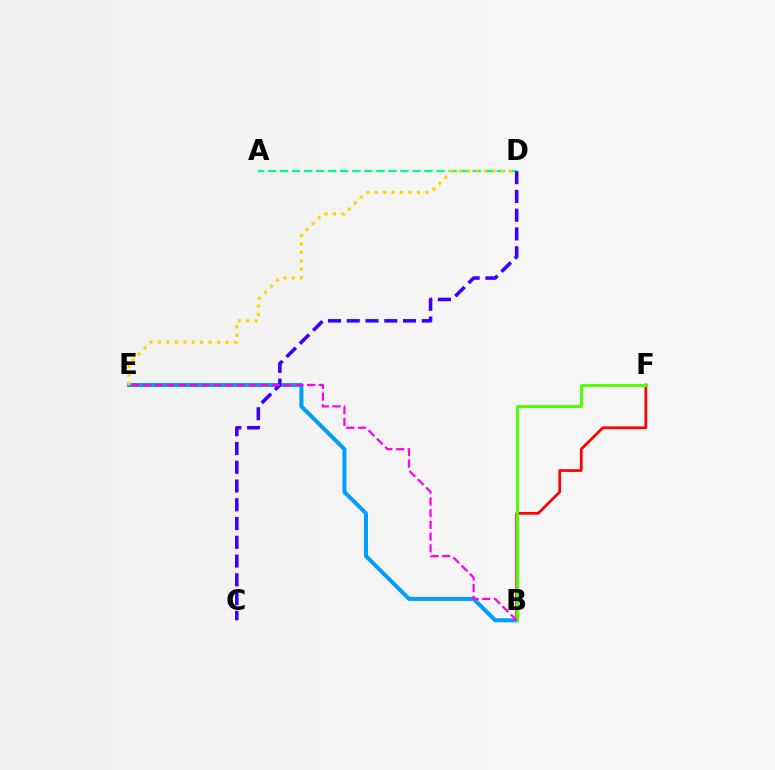{('A', 'D'): [{'color': '#00ff86', 'line_style': 'dashed', 'thickness': 1.64}], ('B', 'E'): [{'color': '#009eff', 'line_style': 'solid', 'thickness': 2.89}, {'color': '#ff00ed', 'line_style': 'dashed', 'thickness': 1.59}], ('C', 'D'): [{'color': '#3700ff', 'line_style': 'dashed', 'thickness': 2.55}], ('B', 'F'): [{'color': '#ff0000', 'line_style': 'solid', 'thickness': 1.95}, {'color': '#4fff00', 'line_style': 'solid', 'thickness': 2.09}], ('D', 'E'): [{'color': '#ffd500', 'line_style': 'dotted', 'thickness': 2.29}]}